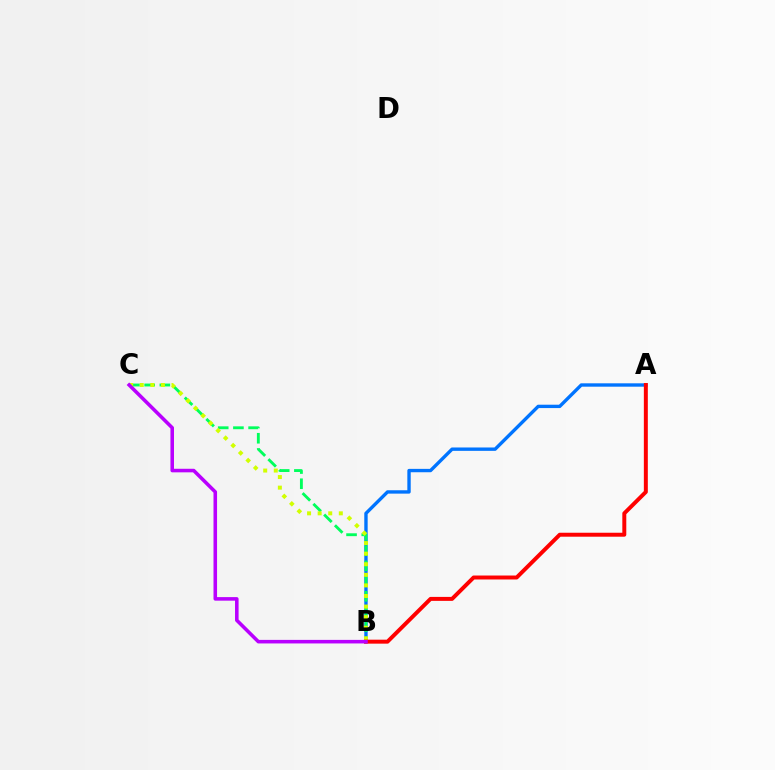{('A', 'B'): [{'color': '#0074ff', 'line_style': 'solid', 'thickness': 2.43}, {'color': '#ff0000', 'line_style': 'solid', 'thickness': 2.85}], ('B', 'C'): [{'color': '#00ff5c', 'line_style': 'dashed', 'thickness': 2.06}, {'color': '#d1ff00', 'line_style': 'dotted', 'thickness': 2.88}, {'color': '#b900ff', 'line_style': 'solid', 'thickness': 2.56}]}